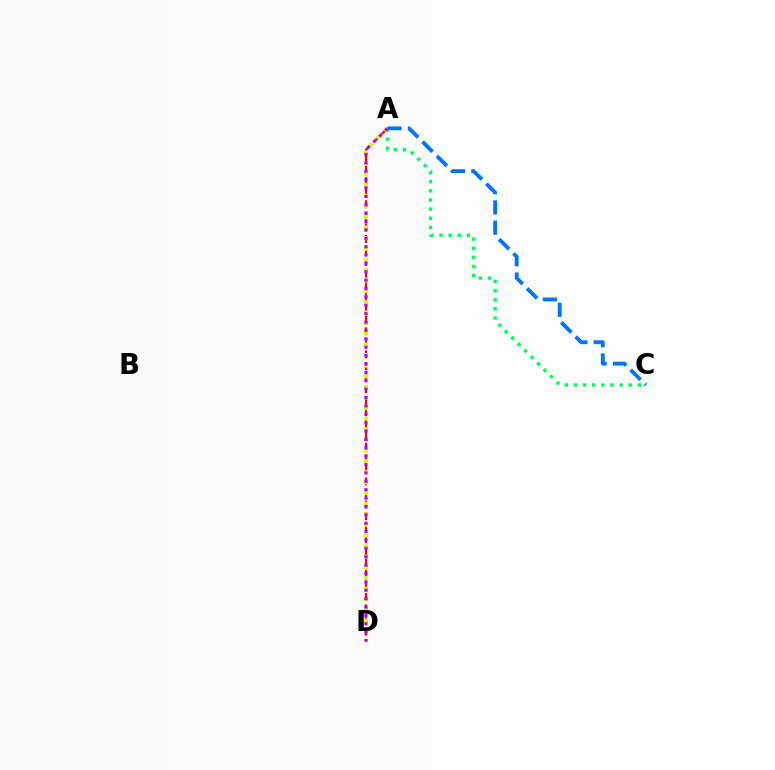{('A', 'C'): [{'color': '#00ff5c', 'line_style': 'dotted', 'thickness': 2.48}, {'color': '#0074ff', 'line_style': 'dashed', 'thickness': 2.75}], ('A', 'D'): [{'color': '#ff0000', 'line_style': 'dashed', 'thickness': 1.57}, {'color': '#d1ff00', 'line_style': 'dotted', 'thickness': 2.89}, {'color': '#b900ff', 'line_style': 'dotted', 'thickness': 2.28}]}